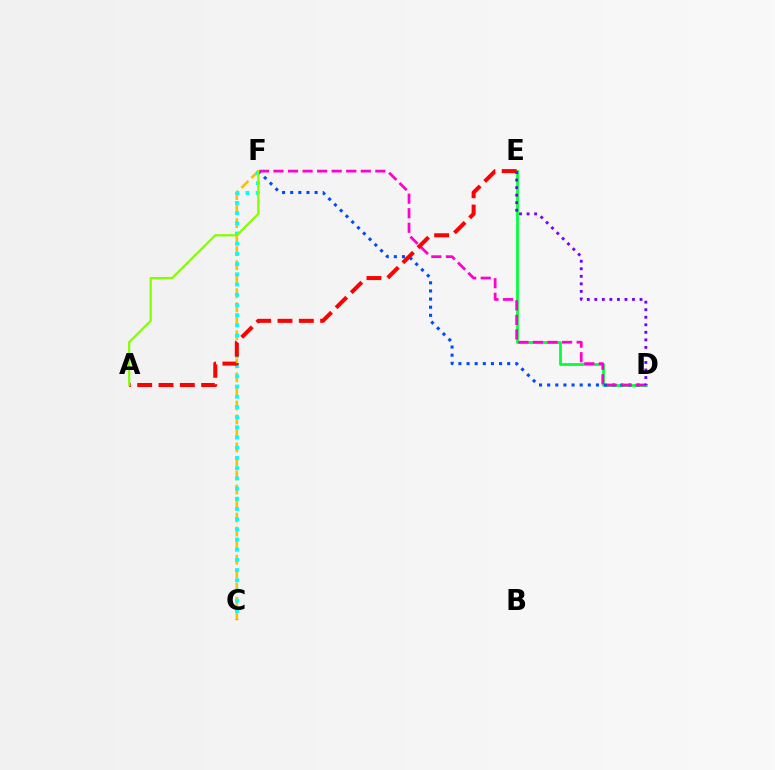{('C', 'F'): [{'color': '#ffbd00', 'line_style': 'dashed', 'thickness': 1.9}, {'color': '#00fff6', 'line_style': 'dotted', 'thickness': 2.77}], ('D', 'E'): [{'color': '#00ff39', 'line_style': 'solid', 'thickness': 1.98}, {'color': '#7200ff', 'line_style': 'dotted', 'thickness': 2.05}], ('D', 'F'): [{'color': '#004bff', 'line_style': 'dotted', 'thickness': 2.21}, {'color': '#ff00cf', 'line_style': 'dashed', 'thickness': 1.98}], ('A', 'E'): [{'color': '#ff0000', 'line_style': 'dashed', 'thickness': 2.9}], ('A', 'F'): [{'color': '#84ff00', 'line_style': 'solid', 'thickness': 1.6}]}